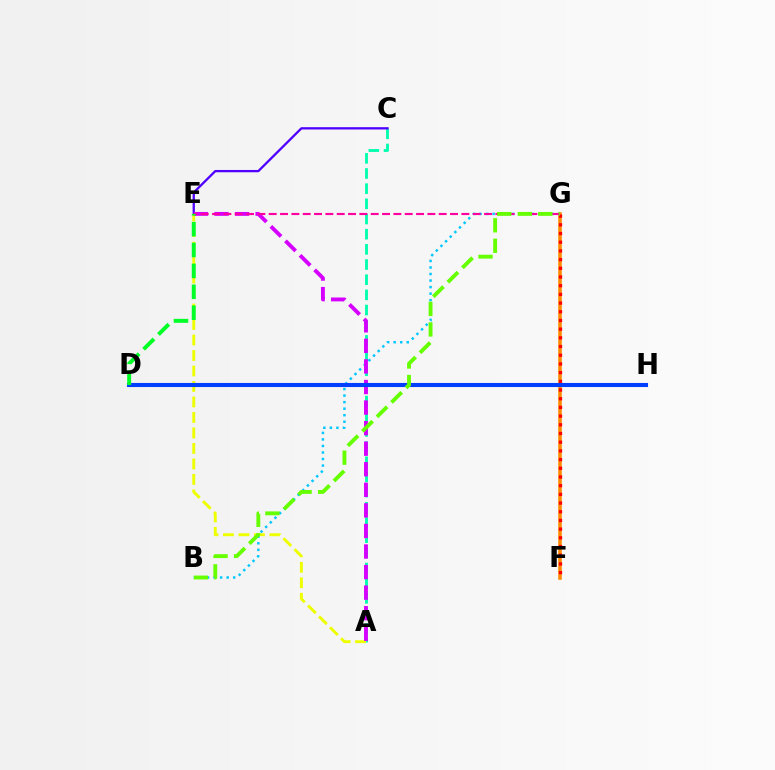{('F', 'G'): [{'color': '#ff8800', 'line_style': 'solid', 'thickness': 2.57}, {'color': '#ff0000', 'line_style': 'dotted', 'thickness': 2.36}], ('A', 'C'): [{'color': '#00ffaf', 'line_style': 'dashed', 'thickness': 2.06}], ('C', 'E'): [{'color': '#4f00ff', 'line_style': 'solid', 'thickness': 1.65}], ('B', 'G'): [{'color': '#00c7ff', 'line_style': 'dotted', 'thickness': 1.78}, {'color': '#66ff00', 'line_style': 'dashed', 'thickness': 2.79}], ('A', 'E'): [{'color': '#eeff00', 'line_style': 'dashed', 'thickness': 2.1}, {'color': '#d600ff', 'line_style': 'dashed', 'thickness': 2.79}], ('E', 'G'): [{'color': '#ff00a0', 'line_style': 'dashed', 'thickness': 1.54}], ('D', 'H'): [{'color': '#003fff', 'line_style': 'solid', 'thickness': 2.95}], ('D', 'E'): [{'color': '#00ff27', 'line_style': 'dashed', 'thickness': 2.84}]}